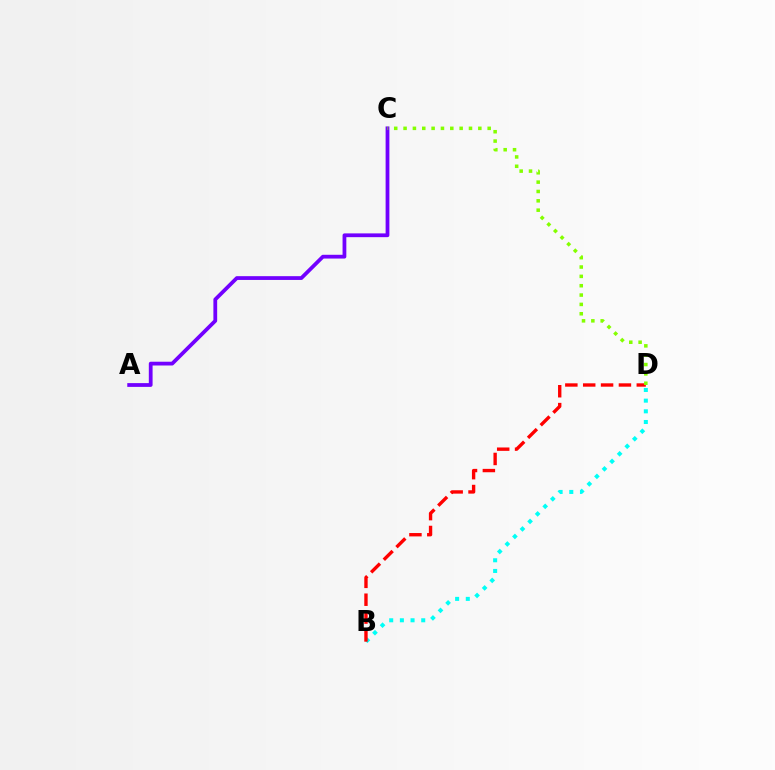{('A', 'C'): [{'color': '#7200ff', 'line_style': 'solid', 'thickness': 2.72}], ('B', 'D'): [{'color': '#00fff6', 'line_style': 'dotted', 'thickness': 2.9}, {'color': '#ff0000', 'line_style': 'dashed', 'thickness': 2.43}], ('C', 'D'): [{'color': '#84ff00', 'line_style': 'dotted', 'thickness': 2.54}]}